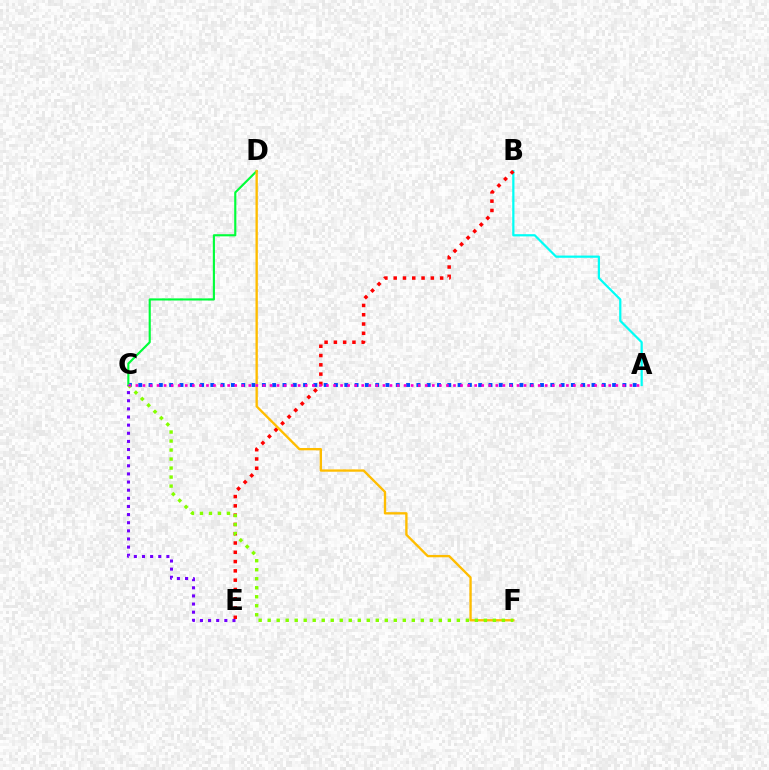{('A', 'C'): [{'color': '#004bff', 'line_style': 'dotted', 'thickness': 2.8}, {'color': '#ff00cf', 'line_style': 'dotted', 'thickness': 1.92}], ('C', 'D'): [{'color': '#00ff39', 'line_style': 'solid', 'thickness': 1.54}], ('A', 'B'): [{'color': '#00fff6', 'line_style': 'solid', 'thickness': 1.61}], ('B', 'E'): [{'color': '#ff0000', 'line_style': 'dotted', 'thickness': 2.52}], ('D', 'F'): [{'color': '#ffbd00', 'line_style': 'solid', 'thickness': 1.69}], ('C', 'F'): [{'color': '#84ff00', 'line_style': 'dotted', 'thickness': 2.45}], ('C', 'E'): [{'color': '#7200ff', 'line_style': 'dotted', 'thickness': 2.21}]}